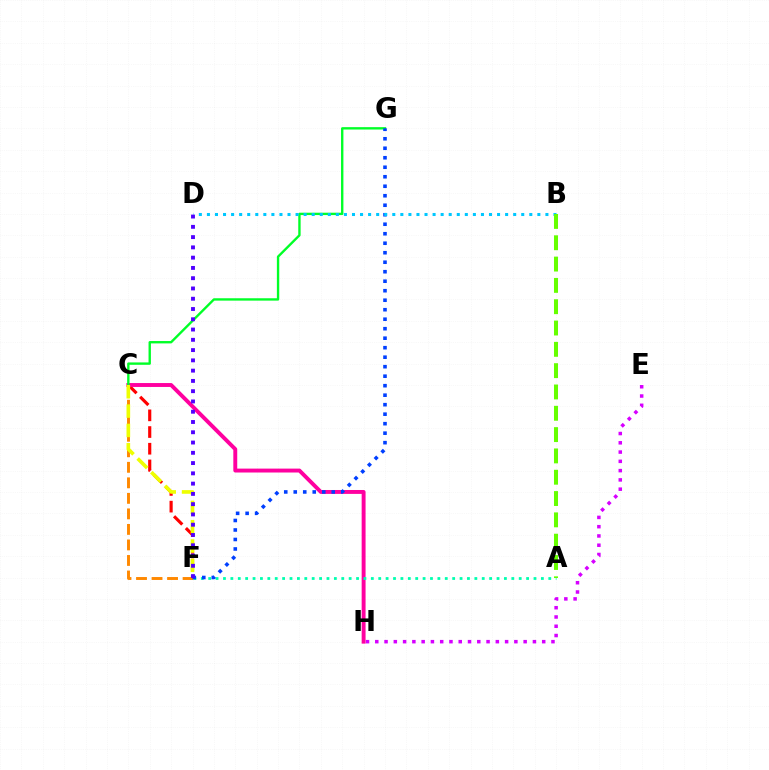{('E', 'H'): [{'color': '#d600ff', 'line_style': 'dotted', 'thickness': 2.52}], ('C', 'F'): [{'color': '#ff0000', 'line_style': 'dashed', 'thickness': 2.27}, {'color': '#ff8800', 'line_style': 'dashed', 'thickness': 2.11}, {'color': '#eeff00', 'line_style': 'dashed', 'thickness': 2.63}], ('C', 'H'): [{'color': '#ff00a0', 'line_style': 'solid', 'thickness': 2.81}], ('C', 'G'): [{'color': '#00ff27', 'line_style': 'solid', 'thickness': 1.71}], ('A', 'F'): [{'color': '#00ffaf', 'line_style': 'dotted', 'thickness': 2.01}], ('F', 'G'): [{'color': '#003fff', 'line_style': 'dotted', 'thickness': 2.58}], ('B', 'D'): [{'color': '#00c7ff', 'line_style': 'dotted', 'thickness': 2.19}], ('A', 'B'): [{'color': '#66ff00', 'line_style': 'dashed', 'thickness': 2.9}], ('D', 'F'): [{'color': '#4f00ff', 'line_style': 'dotted', 'thickness': 2.79}]}